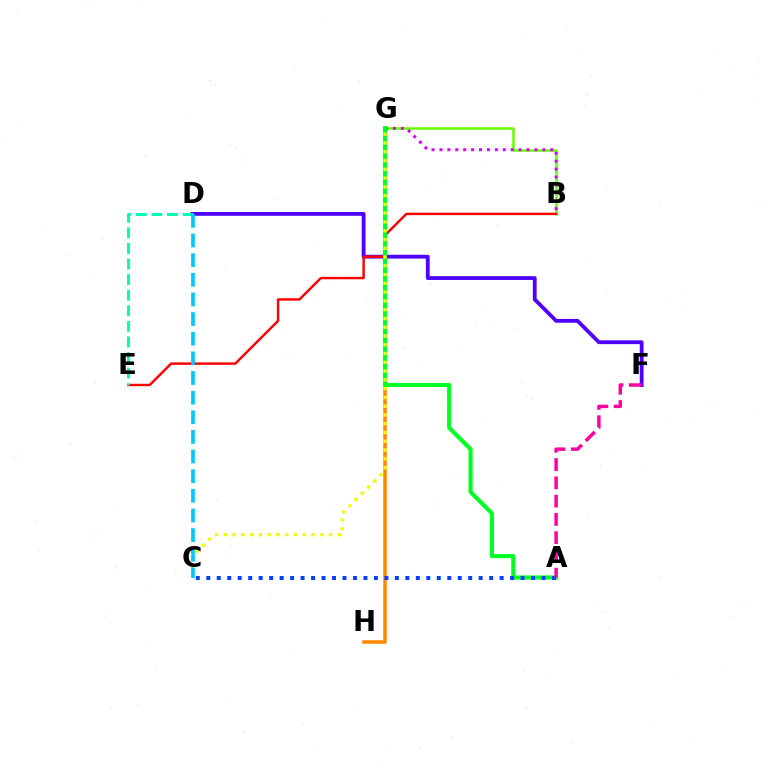{('B', 'G'): [{'color': '#66ff00', 'line_style': 'solid', 'thickness': 1.8}, {'color': '#d600ff', 'line_style': 'dotted', 'thickness': 2.15}], ('D', 'F'): [{'color': '#4f00ff', 'line_style': 'solid', 'thickness': 2.74}], ('G', 'H'): [{'color': '#ff8800', 'line_style': 'solid', 'thickness': 2.54}], ('B', 'E'): [{'color': '#ff0000', 'line_style': 'solid', 'thickness': 1.75}], ('A', 'G'): [{'color': '#00ff27', 'line_style': 'solid', 'thickness': 2.97}], ('D', 'E'): [{'color': '#00ffaf', 'line_style': 'dashed', 'thickness': 2.12}], ('A', 'C'): [{'color': '#003fff', 'line_style': 'dotted', 'thickness': 2.85}], ('C', 'G'): [{'color': '#eeff00', 'line_style': 'dotted', 'thickness': 2.38}], ('A', 'F'): [{'color': '#ff00a0', 'line_style': 'dashed', 'thickness': 2.48}], ('C', 'D'): [{'color': '#00c7ff', 'line_style': 'dashed', 'thickness': 2.67}]}